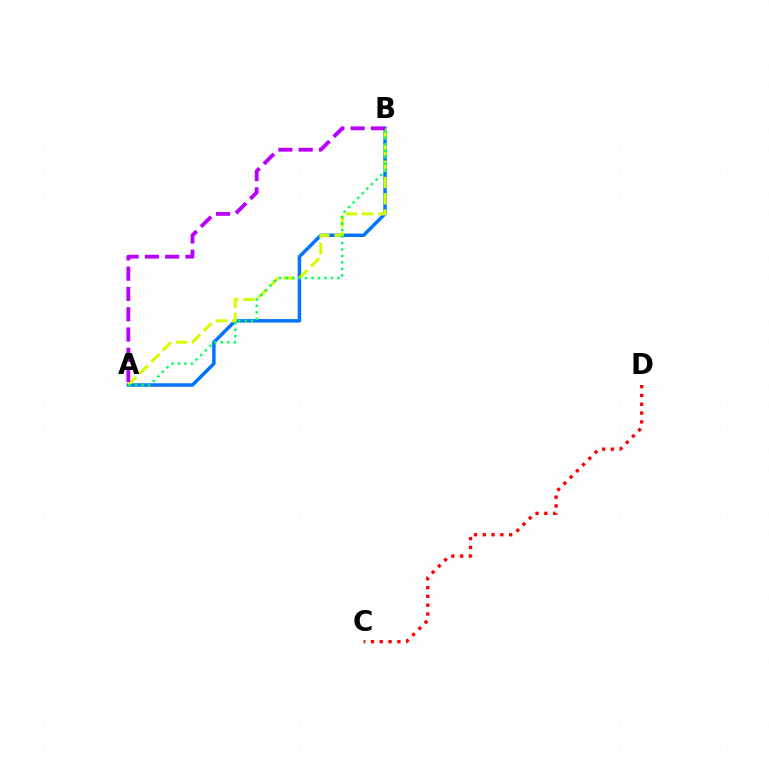{('A', 'B'): [{'color': '#0074ff', 'line_style': 'solid', 'thickness': 2.49}, {'color': '#d1ff00', 'line_style': 'dashed', 'thickness': 2.21}, {'color': '#00ff5c', 'line_style': 'dotted', 'thickness': 1.76}, {'color': '#b900ff', 'line_style': 'dashed', 'thickness': 2.76}], ('C', 'D'): [{'color': '#ff0000', 'line_style': 'dotted', 'thickness': 2.39}]}